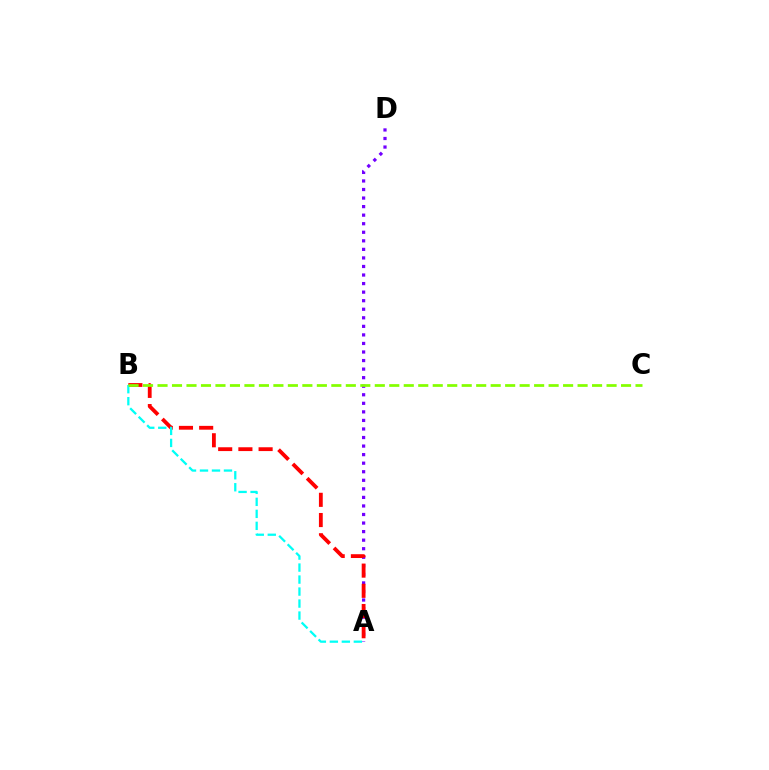{('A', 'D'): [{'color': '#7200ff', 'line_style': 'dotted', 'thickness': 2.32}], ('A', 'B'): [{'color': '#ff0000', 'line_style': 'dashed', 'thickness': 2.75}, {'color': '#00fff6', 'line_style': 'dashed', 'thickness': 1.63}], ('B', 'C'): [{'color': '#84ff00', 'line_style': 'dashed', 'thickness': 1.97}]}